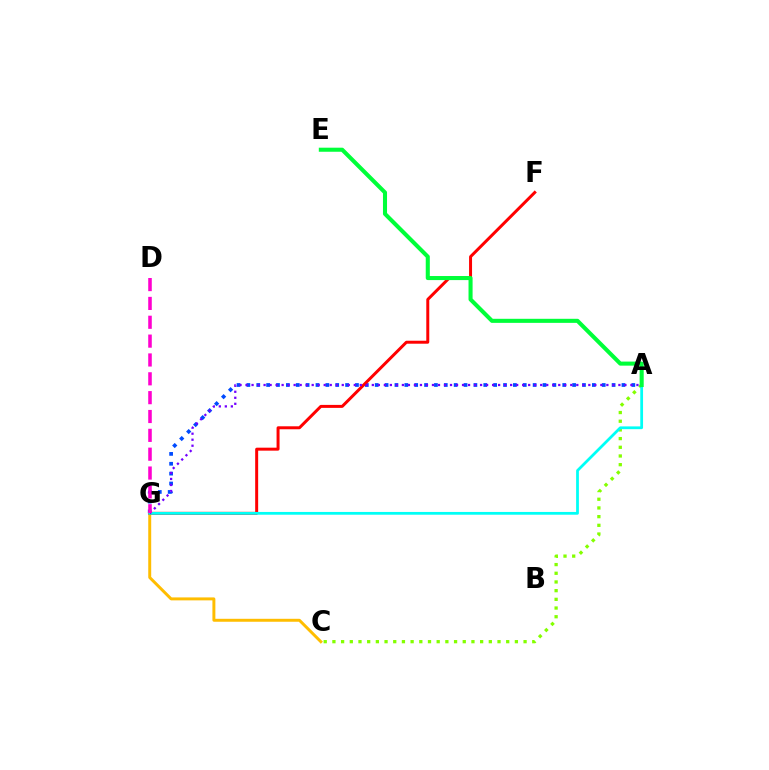{('A', 'C'): [{'color': '#84ff00', 'line_style': 'dotted', 'thickness': 2.36}], ('C', 'G'): [{'color': '#ffbd00', 'line_style': 'solid', 'thickness': 2.13}], ('A', 'G'): [{'color': '#004bff', 'line_style': 'dotted', 'thickness': 2.68}, {'color': '#00fff6', 'line_style': 'solid', 'thickness': 1.99}, {'color': '#7200ff', 'line_style': 'dotted', 'thickness': 1.63}], ('F', 'G'): [{'color': '#ff0000', 'line_style': 'solid', 'thickness': 2.14}], ('A', 'E'): [{'color': '#00ff39', 'line_style': 'solid', 'thickness': 2.93}], ('D', 'G'): [{'color': '#ff00cf', 'line_style': 'dashed', 'thickness': 2.56}]}